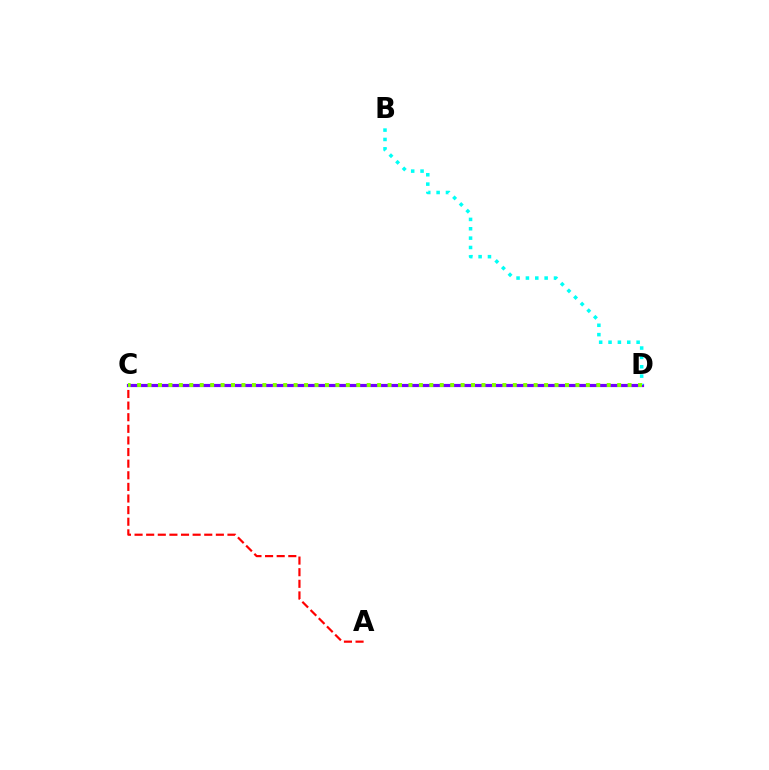{('A', 'C'): [{'color': '#ff0000', 'line_style': 'dashed', 'thickness': 1.58}], ('C', 'D'): [{'color': '#7200ff', 'line_style': 'solid', 'thickness': 2.28}, {'color': '#84ff00', 'line_style': 'dotted', 'thickness': 2.84}], ('B', 'D'): [{'color': '#00fff6', 'line_style': 'dotted', 'thickness': 2.54}]}